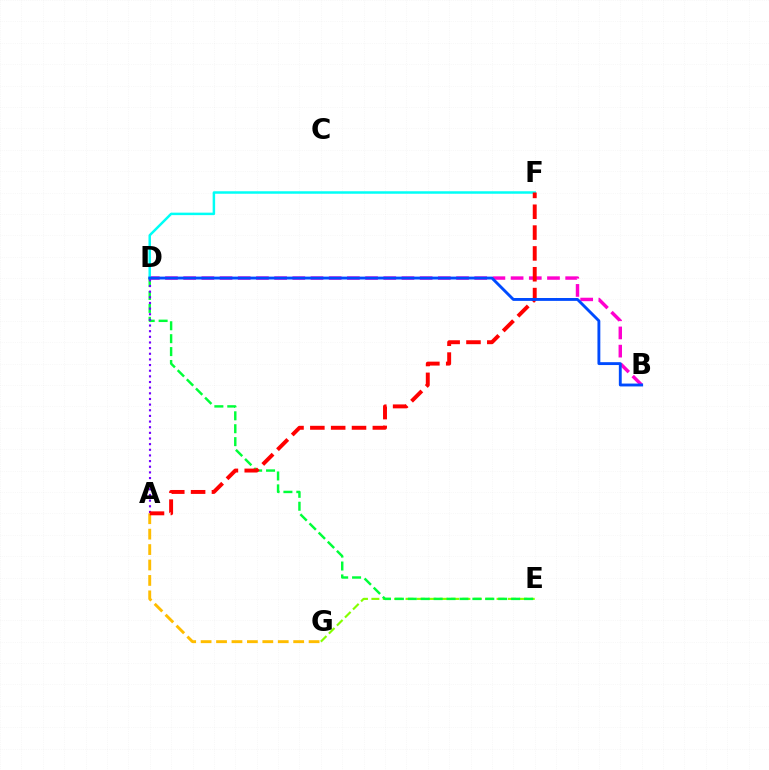{('E', 'G'): [{'color': '#84ff00', 'line_style': 'dashed', 'thickness': 1.55}], ('B', 'D'): [{'color': '#ff00cf', 'line_style': 'dashed', 'thickness': 2.47}, {'color': '#004bff', 'line_style': 'solid', 'thickness': 2.07}], ('D', 'F'): [{'color': '#00fff6', 'line_style': 'solid', 'thickness': 1.79}], ('D', 'E'): [{'color': '#00ff39', 'line_style': 'dashed', 'thickness': 1.75}], ('A', 'G'): [{'color': '#ffbd00', 'line_style': 'dashed', 'thickness': 2.1}], ('A', 'D'): [{'color': '#7200ff', 'line_style': 'dotted', 'thickness': 1.53}], ('A', 'F'): [{'color': '#ff0000', 'line_style': 'dashed', 'thickness': 2.83}]}